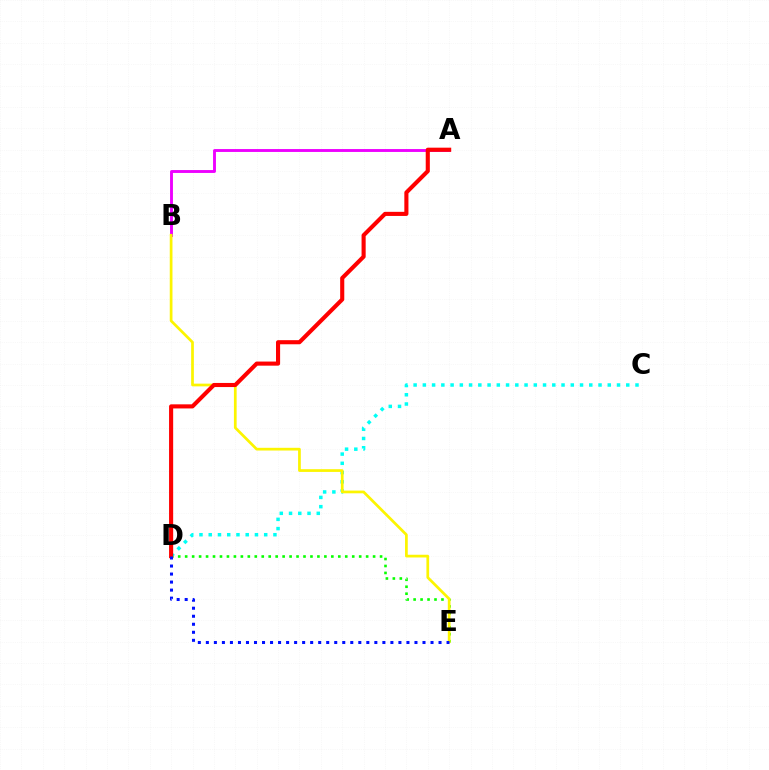{('D', 'E'): [{'color': '#08ff00', 'line_style': 'dotted', 'thickness': 1.89}, {'color': '#0010ff', 'line_style': 'dotted', 'thickness': 2.18}], ('C', 'D'): [{'color': '#00fff6', 'line_style': 'dotted', 'thickness': 2.51}], ('A', 'B'): [{'color': '#ee00ff', 'line_style': 'solid', 'thickness': 2.08}], ('B', 'E'): [{'color': '#fcf500', 'line_style': 'solid', 'thickness': 1.96}], ('A', 'D'): [{'color': '#ff0000', 'line_style': 'solid', 'thickness': 2.96}]}